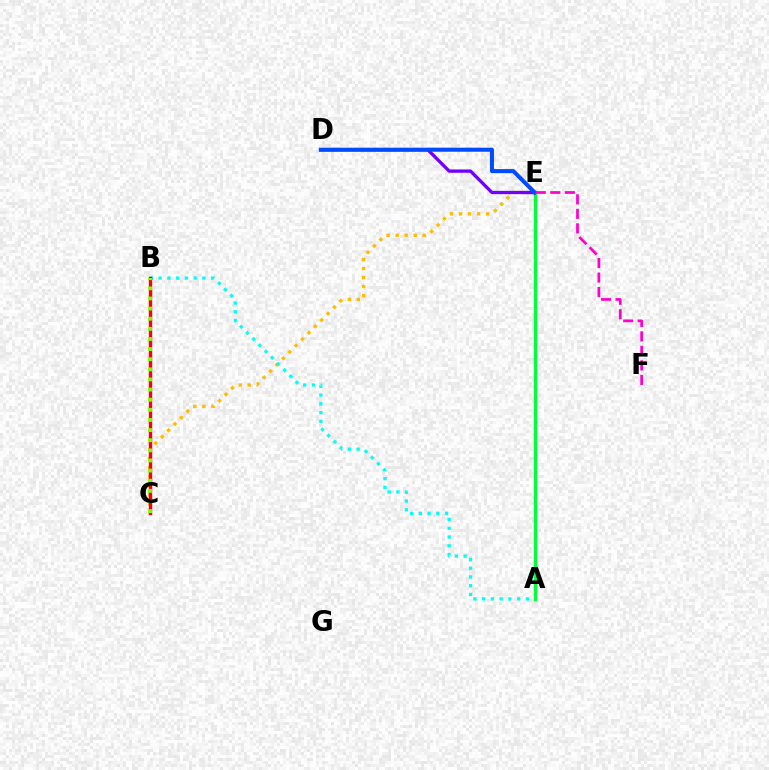{('C', 'E'): [{'color': '#ffbd00', 'line_style': 'dotted', 'thickness': 2.46}], ('D', 'E'): [{'color': '#7200ff', 'line_style': 'solid', 'thickness': 2.38}, {'color': '#004bff', 'line_style': 'solid', 'thickness': 2.91}], ('A', 'B'): [{'color': '#00fff6', 'line_style': 'dotted', 'thickness': 2.38}], ('B', 'C'): [{'color': '#ff0000', 'line_style': 'solid', 'thickness': 2.42}, {'color': '#84ff00', 'line_style': 'dotted', 'thickness': 2.75}], ('A', 'E'): [{'color': '#00ff39', 'line_style': 'solid', 'thickness': 2.43}], ('E', 'F'): [{'color': '#ff00cf', 'line_style': 'dashed', 'thickness': 1.97}]}